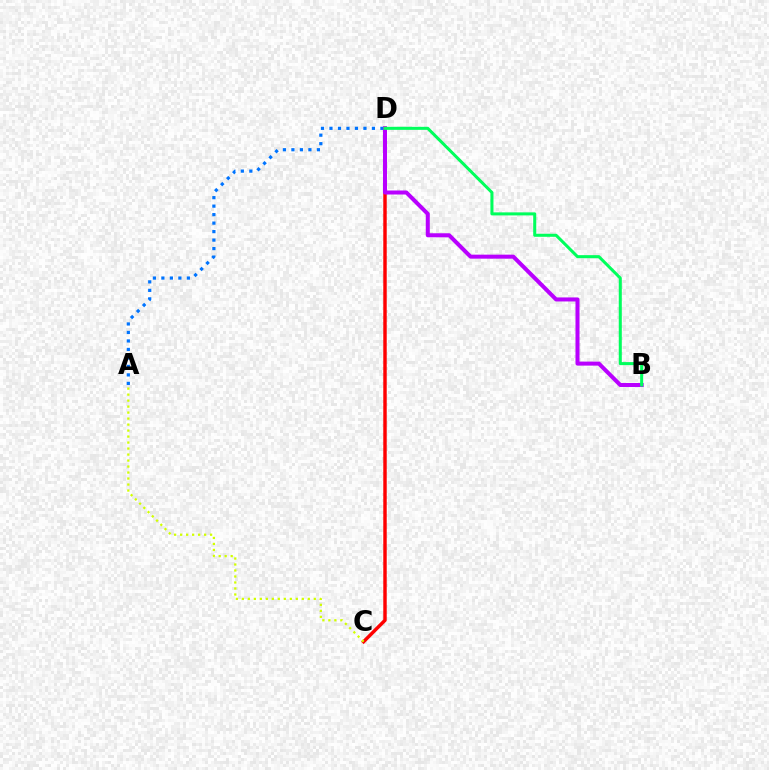{('C', 'D'): [{'color': '#ff0000', 'line_style': 'solid', 'thickness': 2.48}], ('A', 'D'): [{'color': '#0074ff', 'line_style': 'dotted', 'thickness': 2.31}], ('B', 'D'): [{'color': '#b900ff', 'line_style': 'solid', 'thickness': 2.9}, {'color': '#00ff5c', 'line_style': 'solid', 'thickness': 2.18}], ('A', 'C'): [{'color': '#d1ff00', 'line_style': 'dotted', 'thickness': 1.63}]}